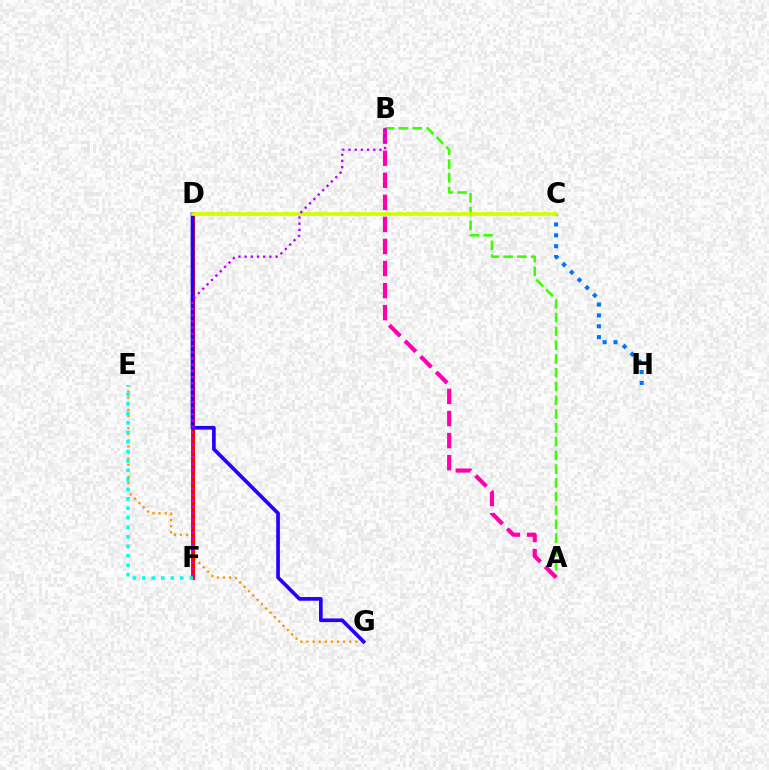{('D', 'F'): [{'color': '#00ff5c', 'line_style': 'dashed', 'thickness': 2.05}, {'color': '#ff0000', 'line_style': 'solid', 'thickness': 2.83}], ('C', 'H'): [{'color': '#0074ff', 'line_style': 'dotted', 'thickness': 2.95}], ('E', 'G'): [{'color': '#ff9400', 'line_style': 'dotted', 'thickness': 1.66}], ('A', 'B'): [{'color': '#3dff00', 'line_style': 'dashed', 'thickness': 1.87}, {'color': '#ff00ac', 'line_style': 'dashed', 'thickness': 3.0}], ('D', 'G'): [{'color': '#2500ff', 'line_style': 'solid', 'thickness': 2.65}], ('E', 'F'): [{'color': '#00fff6', 'line_style': 'dotted', 'thickness': 2.58}], ('C', 'D'): [{'color': '#d1ff00', 'line_style': 'solid', 'thickness': 2.64}], ('B', 'F'): [{'color': '#b900ff', 'line_style': 'dotted', 'thickness': 1.68}]}